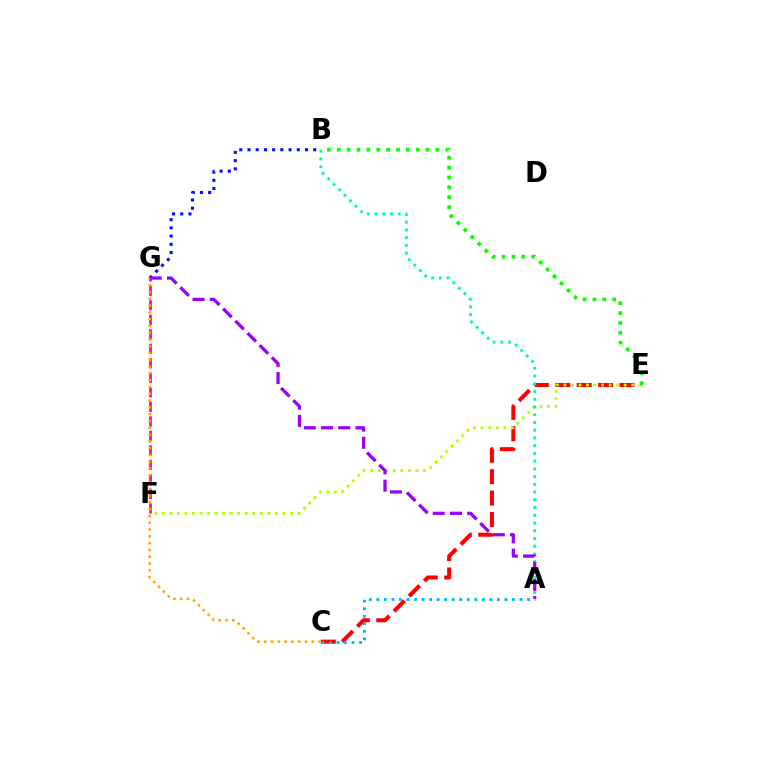{('C', 'E'): [{'color': '#ff0000', 'line_style': 'dashed', 'thickness': 2.91}], ('E', 'F'): [{'color': '#b3ff00', 'line_style': 'dotted', 'thickness': 2.05}], ('B', 'G'): [{'color': '#0010ff', 'line_style': 'dotted', 'thickness': 2.23}], ('B', 'E'): [{'color': '#08ff00', 'line_style': 'dotted', 'thickness': 2.68}], ('F', 'G'): [{'color': '#ff00bd', 'line_style': 'dashed', 'thickness': 1.97}], ('A', 'C'): [{'color': '#00b5ff', 'line_style': 'dotted', 'thickness': 2.05}], ('C', 'G'): [{'color': '#ffa500', 'line_style': 'dotted', 'thickness': 1.84}], ('A', 'B'): [{'color': '#00ff9d', 'line_style': 'dotted', 'thickness': 2.1}], ('A', 'G'): [{'color': '#9b00ff', 'line_style': 'dashed', 'thickness': 2.34}]}